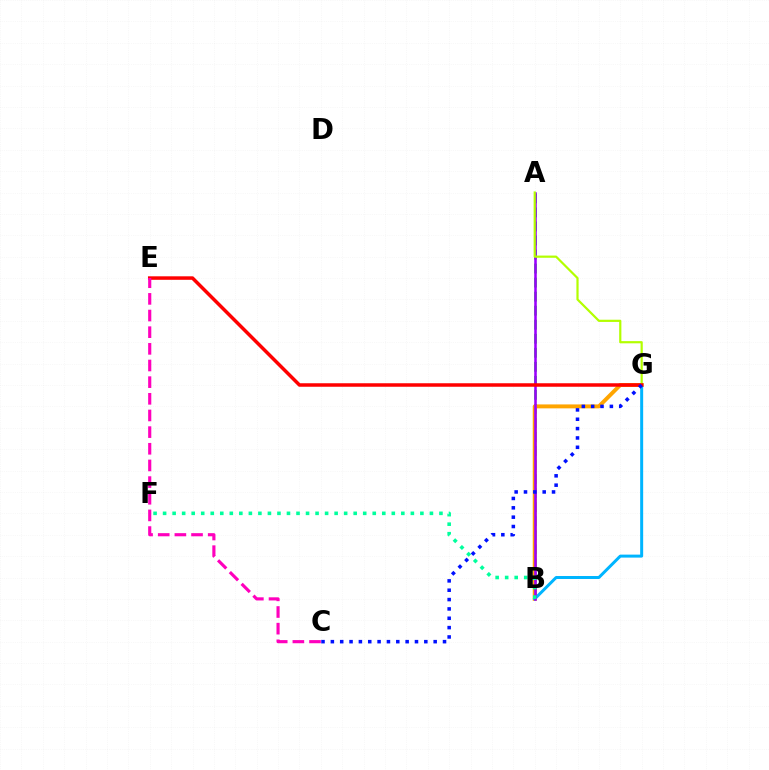{('A', 'B'): [{'color': '#08ff00', 'line_style': 'dashed', 'thickness': 1.91}, {'color': '#9b00ff', 'line_style': 'solid', 'thickness': 1.84}], ('B', 'G'): [{'color': '#ffa500', 'line_style': 'solid', 'thickness': 2.83}, {'color': '#00b5ff', 'line_style': 'solid', 'thickness': 2.15}], ('A', 'G'): [{'color': '#b3ff00', 'line_style': 'solid', 'thickness': 1.58}], ('E', 'G'): [{'color': '#ff0000', 'line_style': 'solid', 'thickness': 2.52}], ('C', 'E'): [{'color': '#ff00bd', 'line_style': 'dashed', 'thickness': 2.26}], ('C', 'G'): [{'color': '#0010ff', 'line_style': 'dotted', 'thickness': 2.54}], ('B', 'F'): [{'color': '#00ff9d', 'line_style': 'dotted', 'thickness': 2.59}]}